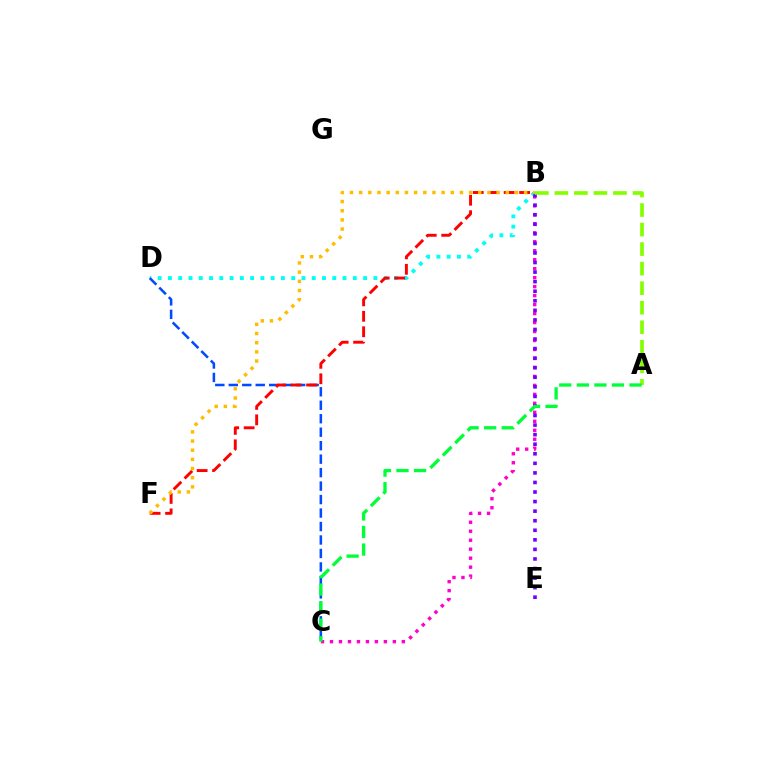{('B', 'C'): [{'color': '#ff00cf', 'line_style': 'dotted', 'thickness': 2.44}], ('B', 'D'): [{'color': '#00fff6', 'line_style': 'dotted', 'thickness': 2.79}], ('B', 'E'): [{'color': '#7200ff', 'line_style': 'dotted', 'thickness': 2.6}], ('C', 'D'): [{'color': '#004bff', 'line_style': 'dashed', 'thickness': 1.83}], ('B', 'F'): [{'color': '#ff0000', 'line_style': 'dashed', 'thickness': 2.1}, {'color': '#ffbd00', 'line_style': 'dotted', 'thickness': 2.49}], ('A', 'B'): [{'color': '#84ff00', 'line_style': 'dashed', 'thickness': 2.65}], ('A', 'C'): [{'color': '#00ff39', 'line_style': 'dashed', 'thickness': 2.39}]}